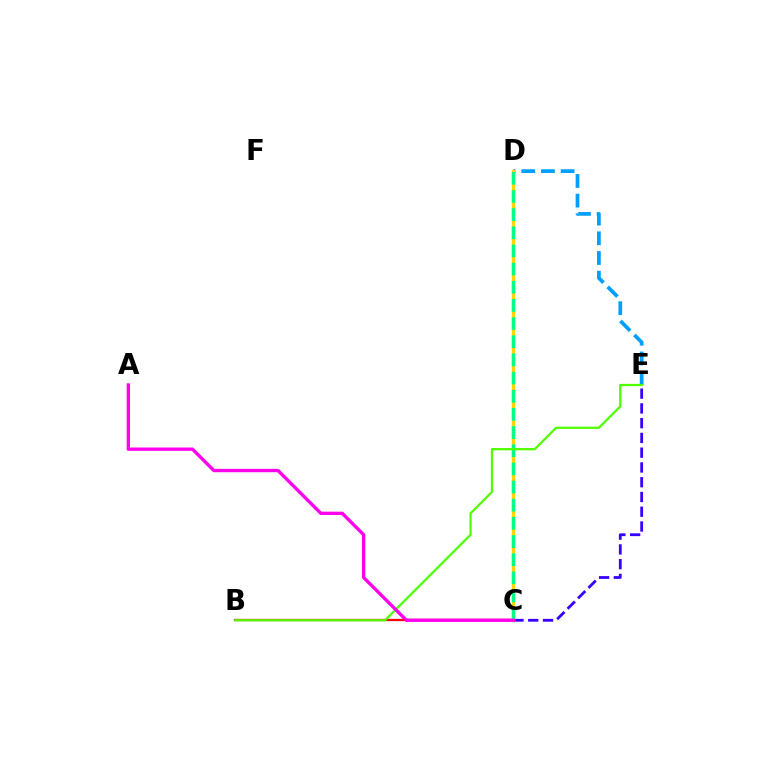{('C', 'E'): [{'color': '#3700ff', 'line_style': 'dashed', 'thickness': 2.01}], ('B', 'C'): [{'color': '#ff0000', 'line_style': 'solid', 'thickness': 1.64}], ('D', 'E'): [{'color': '#009eff', 'line_style': 'dashed', 'thickness': 2.68}], ('C', 'D'): [{'color': '#ffd500', 'line_style': 'solid', 'thickness': 2.38}, {'color': '#00ff86', 'line_style': 'dashed', 'thickness': 2.47}], ('B', 'E'): [{'color': '#4fff00', 'line_style': 'solid', 'thickness': 1.61}], ('A', 'C'): [{'color': '#ff00ed', 'line_style': 'solid', 'thickness': 2.4}]}